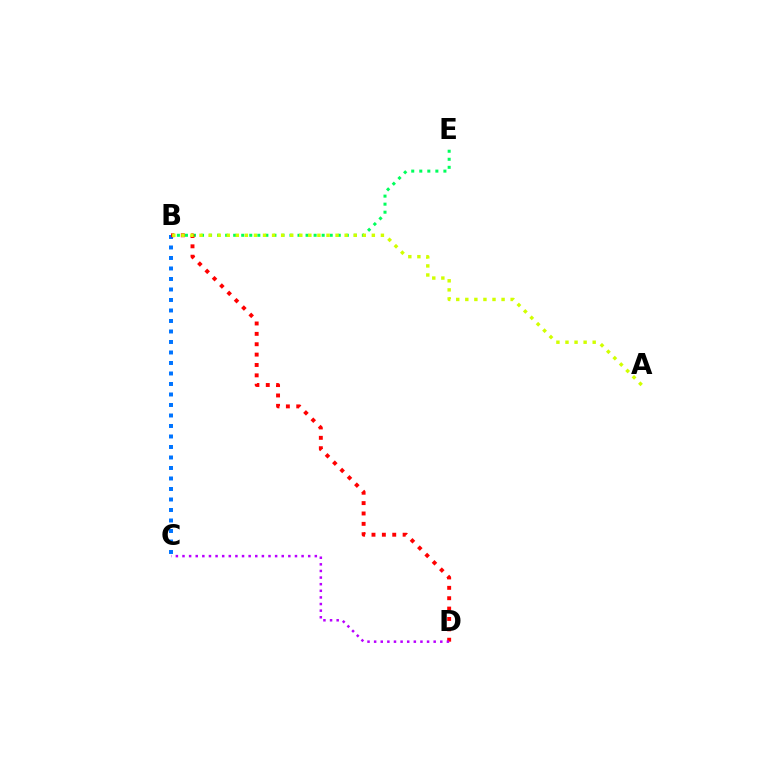{('B', 'E'): [{'color': '#00ff5c', 'line_style': 'dotted', 'thickness': 2.19}], ('B', 'C'): [{'color': '#0074ff', 'line_style': 'dotted', 'thickness': 2.85}], ('B', 'D'): [{'color': '#ff0000', 'line_style': 'dotted', 'thickness': 2.82}], ('C', 'D'): [{'color': '#b900ff', 'line_style': 'dotted', 'thickness': 1.8}], ('A', 'B'): [{'color': '#d1ff00', 'line_style': 'dotted', 'thickness': 2.46}]}